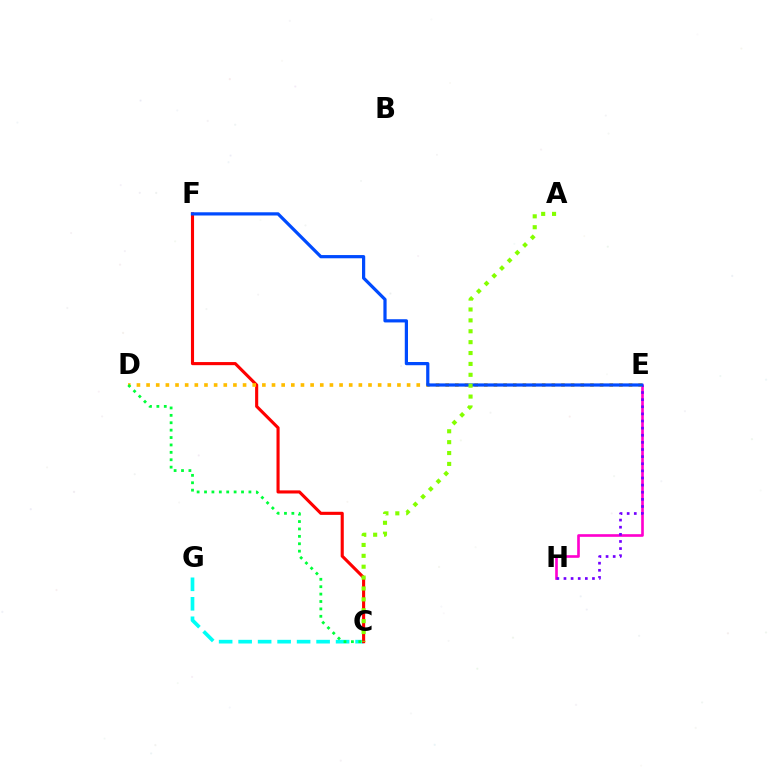{('E', 'H'): [{'color': '#ff00cf', 'line_style': 'solid', 'thickness': 1.91}, {'color': '#7200ff', 'line_style': 'dotted', 'thickness': 1.94}], ('C', 'G'): [{'color': '#00fff6', 'line_style': 'dashed', 'thickness': 2.65}], ('C', 'F'): [{'color': '#ff0000', 'line_style': 'solid', 'thickness': 2.24}], ('D', 'E'): [{'color': '#ffbd00', 'line_style': 'dotted', 'thickness': 2.62}], ('E', 'F'): [{'color': '#004bff', 'line_style': 'solid', 'thickness': 2.31}], ('C', 'D'): [{'color': '#00ff39', 'line_style': 'dotted', 'thickness': 2.01}], ('A', 'C'): [{'color': '#84ff00', 'line_style': 'dotted', 'thickness': 2.96}]}